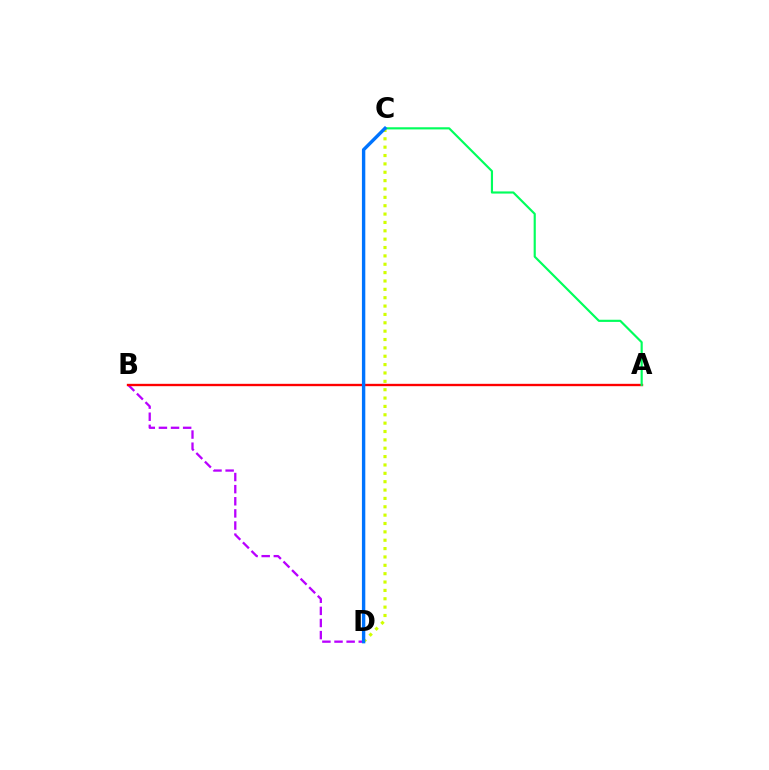{('C', 'D'): [{'color': '#d1ff00', 'line_style': 'dotted', 'thickness': 2.27}, {'color': '#0074ff', 'line_style': 'solid', 'thickness': 2.44}], ('B', 'D'): [{'color': '#b900ff', 'line_style': 'dashed', 'thickness': 1.65}], ('A', 'B'): [{'color': '#ff0000', 'line_style': 'solid', 'thickness': 1.69}], ('A', 'C'): [{'color': '#00ff5c', 'line_style': 'solid', 'thickness': 1.55}]}